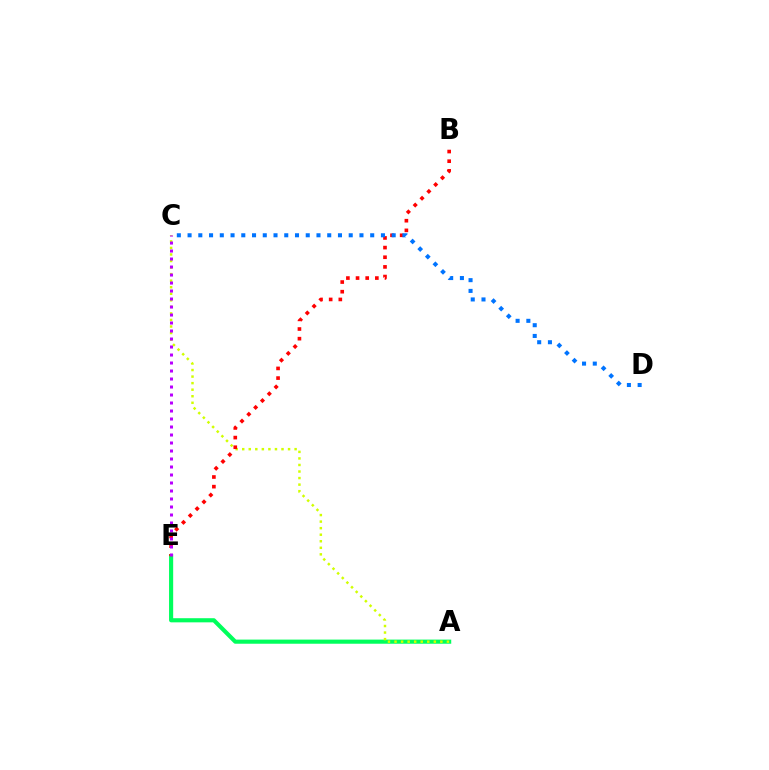{('A', 'E'): [{'color': '#00ff5c', 'line_style': 'solid', 'thickness': 2.97}], ('A', 'C'): [{'color': '#d1ff00', 'line_style': 'dotted', 'thickness': 1.78}], ('B', 'E'): [{'color': '#ff0000', 'line_style': 'dotted', 'thickness': 2.62}], ('C', 'E'): [{'color': '#b900ff', 'line_style': 'dotted', 'thickness': 2.17}], ('C', 'D'): [{'color': '#0074ff', 'line_style': 'dotted', 'thickness': 2.92}]}